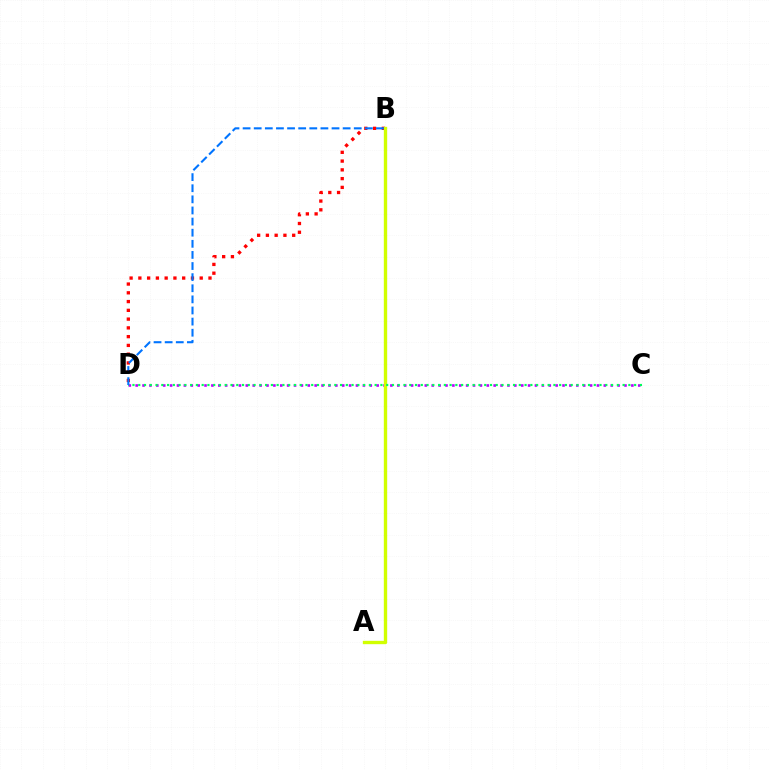{('C', 'D'): [{'color': '#b900ff', 'line_style': 'dotted', 'thickness': 1.87}, {'color': '#00ff5c', 'line_style': 'dotted', 'thickness': 1.57}], ('B', 'D'): [{'color': '#ff0000', 'line_style': 'dotted', 'thickness': 2.38}, {'color': '#0074ff', 'line_style': 'dashed', 'thickness': 1.51}], ('A', 'B'): [{'color': '#d1ff00', 'line_style': 'solid', 'thickness': 2.41}]}